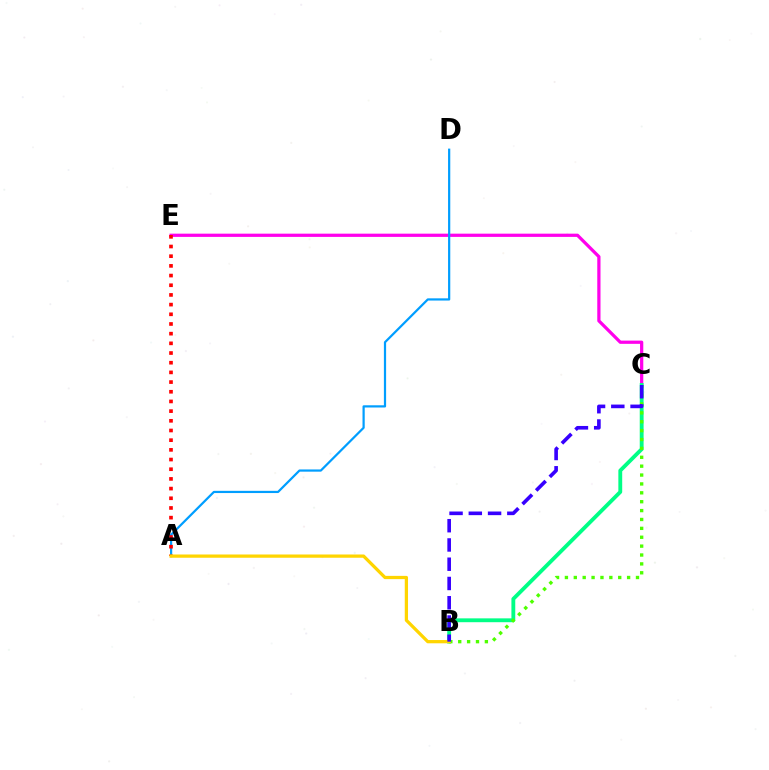{('C', 'E'): [{'color': '#ff00ed', 'line_style': 'solid', 'thickness': 2.33}], ('A', 'D'): [{'color': '#009eff', 'line_style': 'solid', 'thickness': 1.59}], ('B', 'C'): [{'color': '#00ff86', 'line_style': 'solid', 'thickness': 2.77}, {'color': '#4fff00', 'line_style': 'dotted', 'thickness': 2.41}, {'color': '#3700ff', 'line_style': 'dashed', 'thickness': 2.62}], ('A', 'E'): [{'color': '#ff0000', 'line_style': 'dotted', 'thickness': 2.63}], ('A', 'B'): [{'color': '#ffd500', 'line_style': 'solid', 'thickness': 2.34}]}